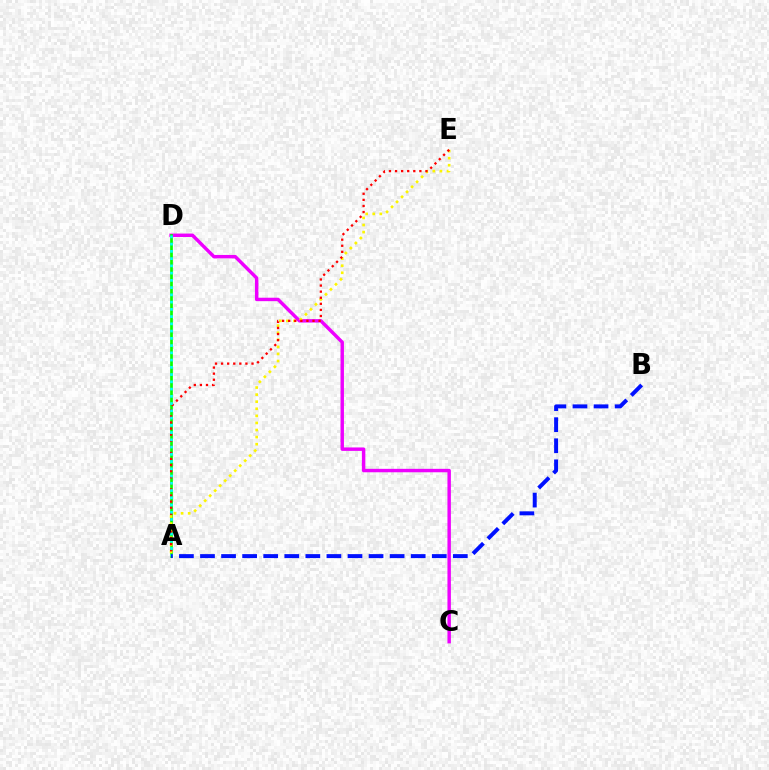{('C', 'D'): [{'color': '#ee00ff', 'line_style': 'solid', 'thickness': 2.48}], ('A', 'D'): [{'color': '#08ff00', 'line_style': 'solid', 'thickness': 1.96}, {'color': '#00fff6', 'line_style': 'dotted', 'thickness': 1.97}], ('A', 'E'): [{'color': '#fcf500', 'line_style': 'dotted', 'thickness': 1.92}, {'color': '#ff0000', 'line_style': 'dotted', 'thickness': 1.65}], ('A', 'B'): [{'color': '#0010ff', 'line_style': 'dashed', 'thickness': 2.86}]}